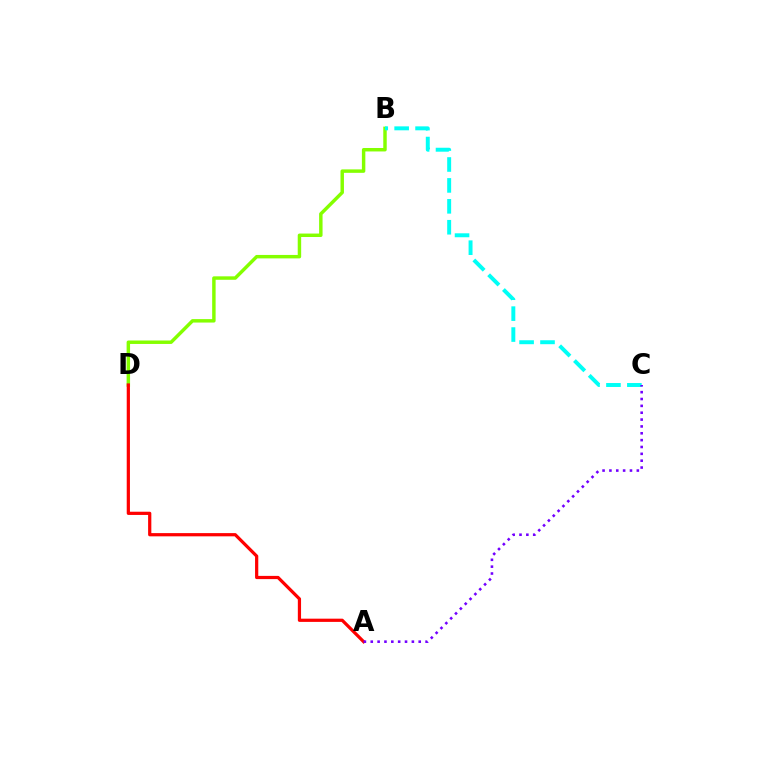{('B', 'D'): [{'color': '#84ff00', 'line_style': 'solid', 'thickness': 2.48}], ('A', 'D'): [{'color': '#ff0000', 'line_style': 'solid', 'thickness': 2.32}], ('B', 'C'): [{'color': '#00fff6', 'line_style': 'dashed', 'thickness': 2.84}], ('A', 'C'): [{'color': '#7200ff', 'line_style': 'dotted', 'thickness': 1.86}]}